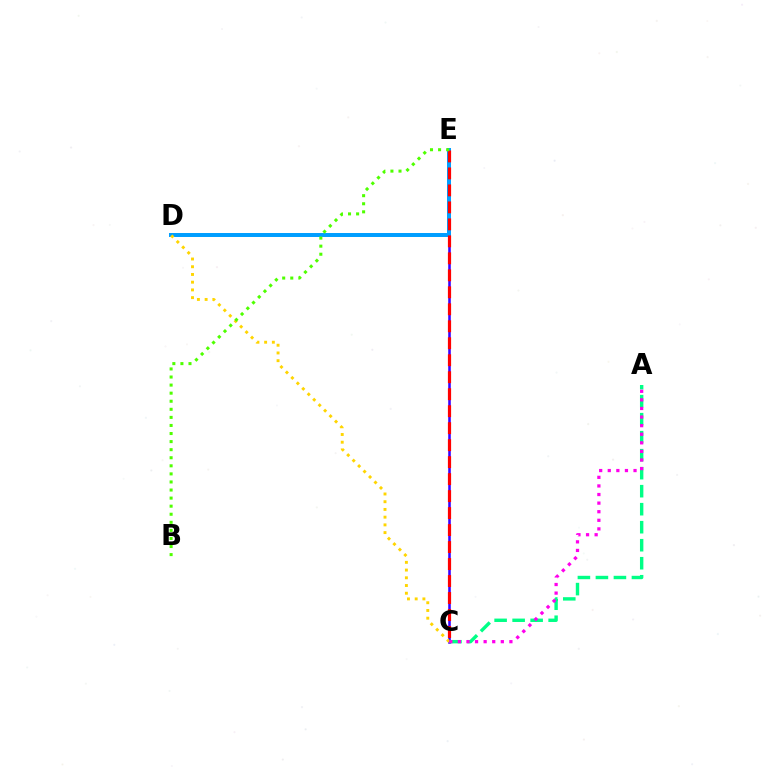{('C', 'E'): [{'color': '#3700ff', 'line_style': 'solid', 'thickness': 1.85}, {'color': '#ff0000', 'line_style': 'dashed', 'thickness': 2.31}], ('D', 'E'): [{'color': '#009eff', 'line_style': 'solid', 'thickness': 2.86}], ('C', 'D'): [{'color': '#ffd500', 'line_style': 'dotted', 'thickness': 2.1}], ('A', 'C'): [{'color': '#00ff86', 'line_style': 'dashed', 'thickness': 2.45}, {'color': '#ff00ed', 'line_style': 'dotted', 'thickness': 2.33}], ('B', 'E'): [{'color': '#4fff00', 'line_style': 'dotted', 'thickness': 2.19}]}